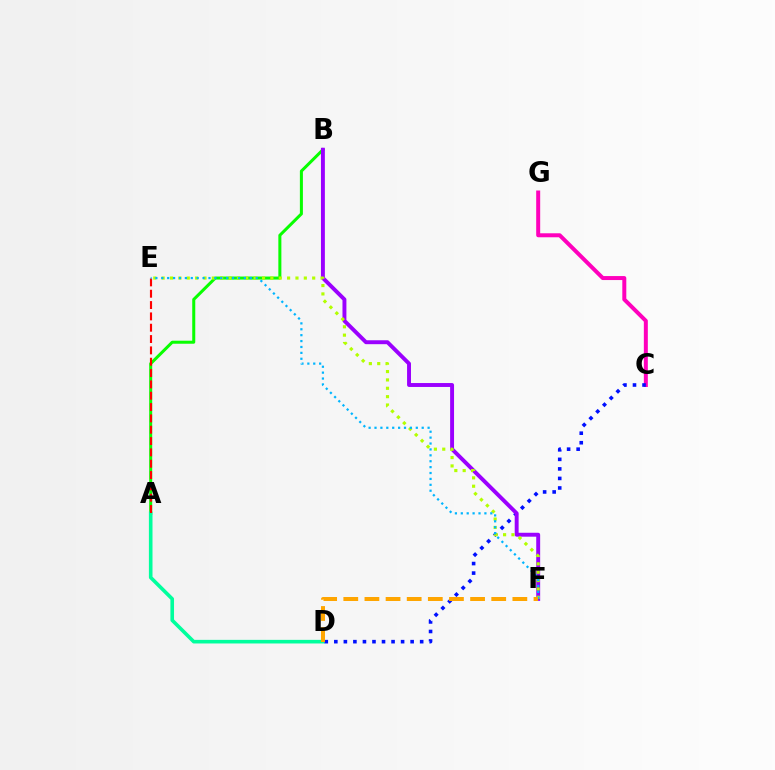{('A', 'B'): [{'color': '#08ff00', 'line_style': 'solid', 'thickness': 2.17}], ('C', 'G'): [{'color': '#ff00bd', 'line_style': 'solid', 'thickness': 2.87}], ('A', 'D'): [{'color': '#00ff9d', 'line_style': 'solid', 'thickness': 2.6}], ('C', 'D'): [{'color': '#0010ff', 'line_style': 'dotted', 'thickness': 2.59}], ('B', 'F'): [{'color': '#9b00ff', 'line_style': 'solid', 'thickness': 2.82}], ('E', 'F'): [{'color': '#b3ff00', 'line_style': 'dotted', 'thickness': 2.27}, {'color': '#00b5ff', 'line_style': 'dotted', 'thickness': 1.6}], ('A', 'E'): [{'color': '#ff0000', 'line_style': 'dashed', 'thickness': 1.54}], ('D', 'F'): [{'color': '#ffa500', 'line_style': 'dashed', 'thickness': 2.87}]}